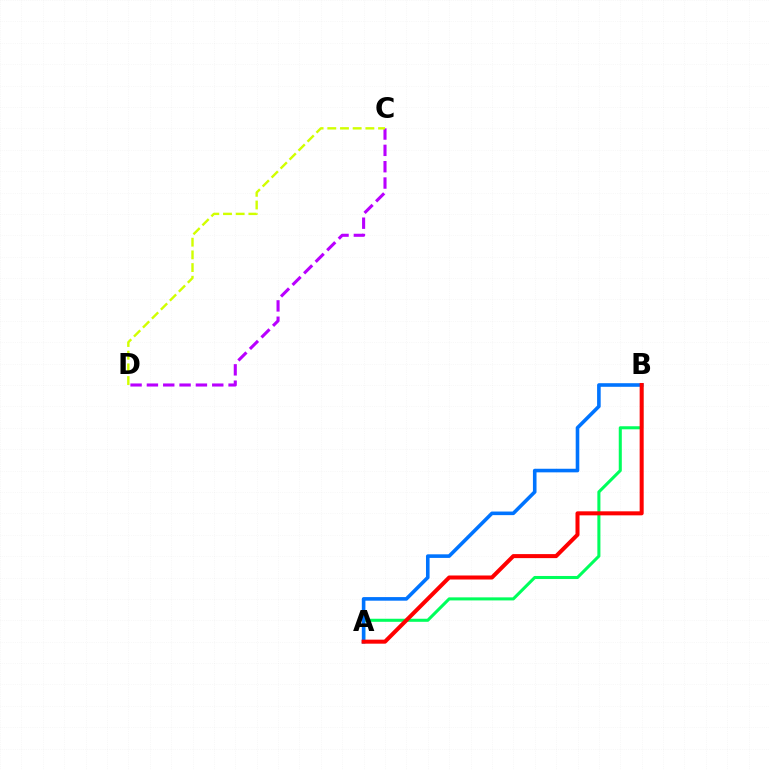{('A', 'B'): [{'color': '#00ff5c', 'line_style': 'solid', 'thickness': 2.2}, {'color': '#0074ff', 'line_style': 'solid', 'thickness': 2.59}, {'color': '#ff0000', 'line_style': 'solid', 'thickness': 2.9}], ('C', 'D'): [{'color': '#b900ff', 'line_style': 'dashed', 'thickness': 2.22}, {'color': '#d1ff00', 'line_style': 'dashed', 'thickness': 1.72}]}